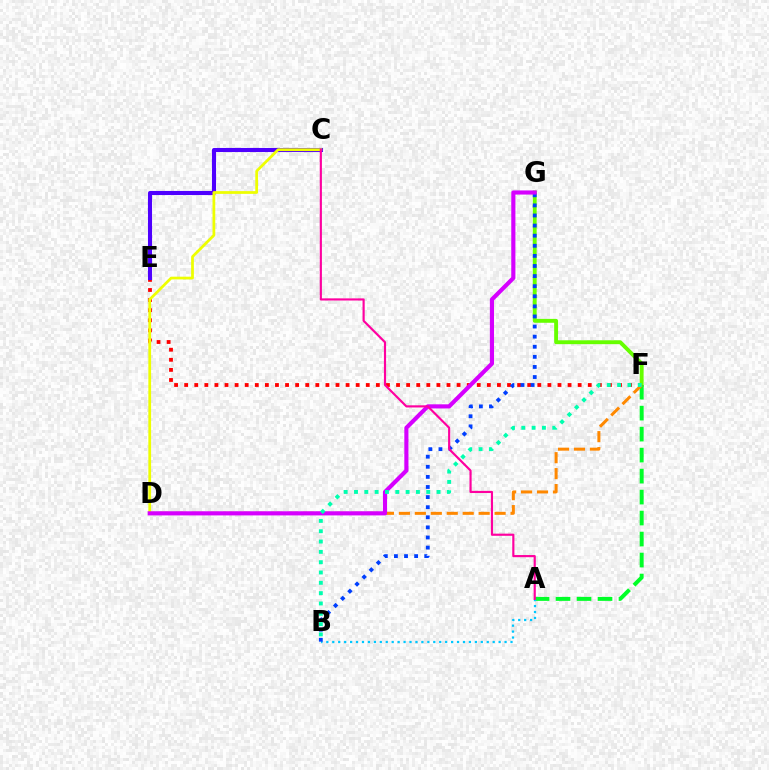{('E', 'F'): [{'color': '#ff0000', 'line_style': 'dotted', 'thickness': 2.74}], ('F', 'G'): [{'color': '#66ff00', 'line_style': 'solid', 'thickness': 2.8}], ('A', 'F'): [{'color': '#00ff27', 'line_style': 'dashed', 'thickness': 2.85}], ('A', 'B'): [{'color': '#00c7ff', 'line_style': 'dotted', 'thickness': 1.61}], ('C', 'E'): [{'color': '#4f00ff', 'line_style': 'solid', 'thickness': 2.94}], ('D', 'F'): [{'color': '#ff8800', 'line_style': 'dashed', 'thickness': 2.17}], ('B', 'G'): [{'color': '#003fff', 'line_style': 'dotted', 'thickness': 2.74}], ('C', 'D'): [{'color': '#eeff00', 'line_style': 'solid', 'thickness': 1.98}], ('D', 'G'): [{'color': '#d600ff', 'line_style': 'solid', 'thickness': 2.98}], ('A', 'C'): [{'color': '#ff00a0', 'line_style': 'solid', 'thickness': 1.56}], ('B', 'F'): [{'color': '#00ffaf', 'line_style': 'dotted', 'thickness': 2.8}]}